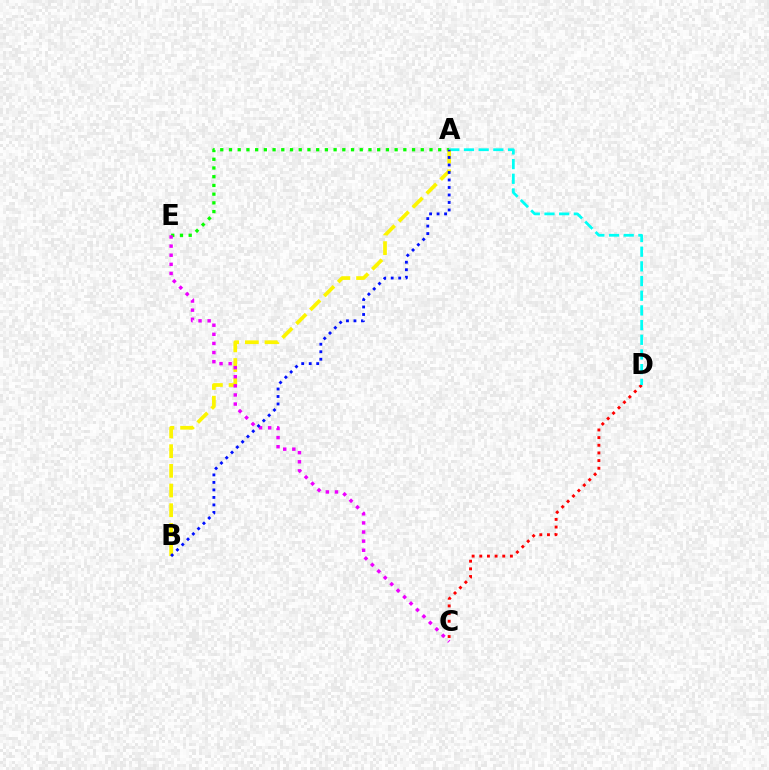{('C', 'D'): [{'color': '#ff0000', 'line_style': 'dotted', 'thickness': 2.08}], ('A', 'E'): [{'color': '#08ff00', 'line_style': 'dotted', 'thickness': 2.37}], ('A', 'D'): [{'color': '#00fff6', 'line_style': 'dashed', 'thickness': 1.99}], ('A', 'B'): [{'color': '#fcf500', 'line_style': 'dashed', 'thickness': 2.67}, {'color': '#0010ff', 'line_style': 'dotted', 'thickness': 2.04}], ('C', 'E'): [{'color': '#ee00ff', 'line_style': 'dotted', 'thickness': 2.48}]}